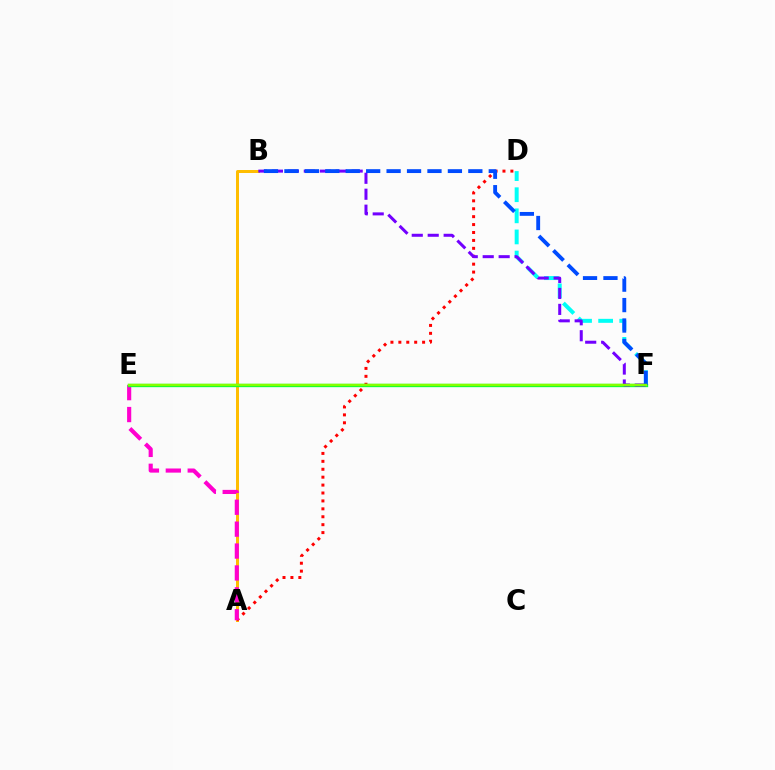{('A', 'B'): [{'color': '#ffbd00', 'line_style': 'solid', 'thickness': 2.15}], ('D', 'F'): [{'color': '#00fff6', 'line_style': 'dashed', 'thickness': 2.87}], ('A', 'D'): [{'color': '#ff0000', 'line_style': 'dotted', 'thickness': 2.15}], ('A', 'E'): [{'color': '#ff00cf', 'line_style': 'dashed', 'thickness': 2.98}], ('E', 'F'): [{'color': '#00ff39', 'line_style': 'solid', 'thickness': 2.39}, {'color': '#84ff00', 'line_style': 'solid', 'thickness': 1.77}], ('B', 'F'): [{'color': '#7200ff', 'line_style': 'dashed', 'thickness': 2.17}, {'color': '#004bff', 'line_style': 'dashed', 'thickness': 2.78}]}